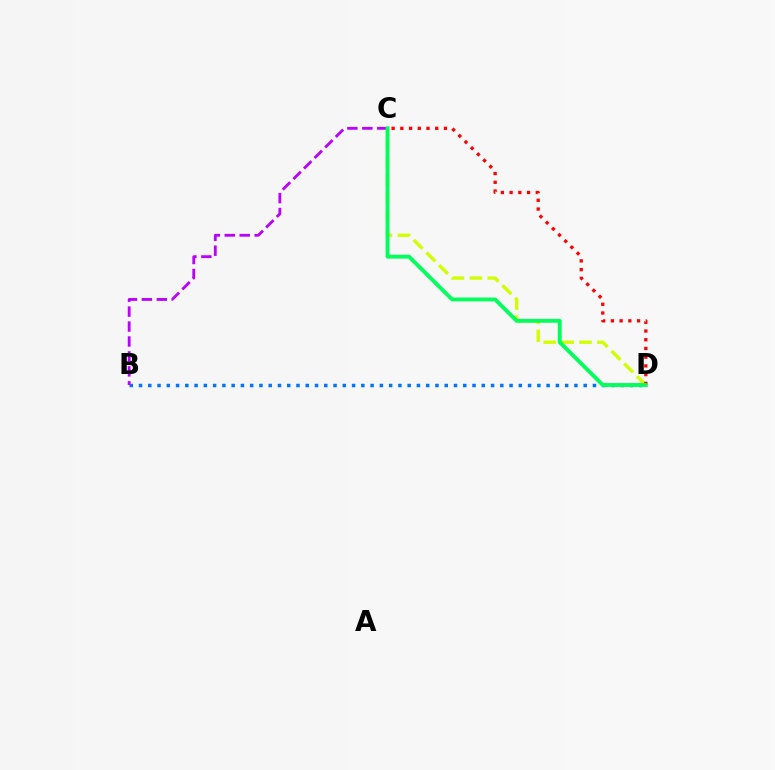{('B', 'D'): [{'color': '#0074ff', 'line_style': 'dotted', 'thickness': 2.52}], ('C', 'D'): [{'color': '#d1ff00', 'line_style': 'dashed', 'thickness': 2.43}, {'color': '#ff0000', 'line_style': 'dotted', 'thickness': 2.37}, {'color': '#00ff5c', 'line_style': 'solid', 'thickness': 2.78}], ('B', 'C'): [{'color': '#b900ff', 'line_style': 'dashed', 'thickness': 2.03}]}